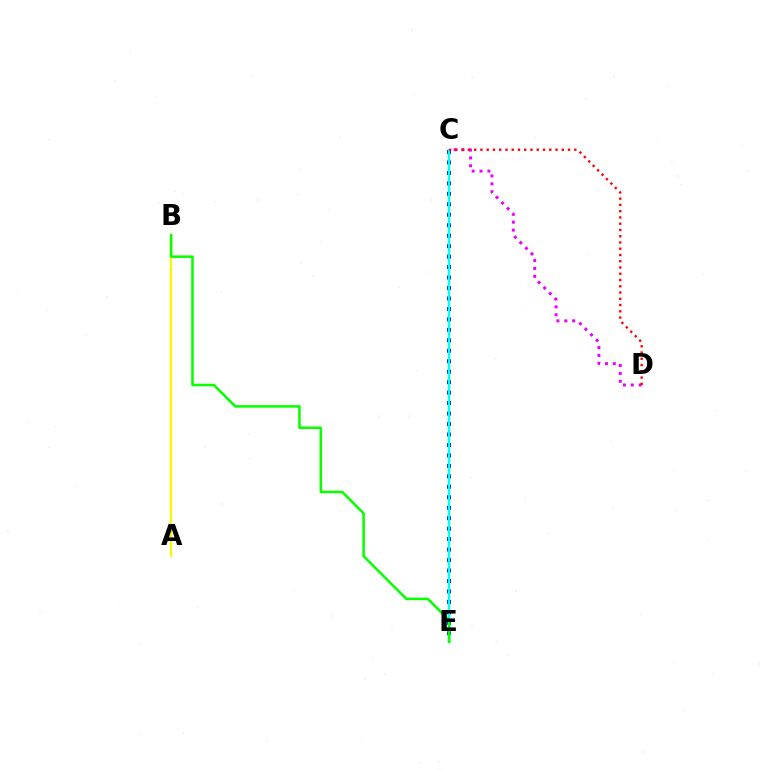{('C', 'E'): [{'color': '#0010ff', 'line_style': 'dotted', 'thickness': 2.84}, {'color': '#00fff6', 'line_style': 'solid', 'thickness': 1.65}], ('C', 'D'): [{'color': '#ee00ff', 'line_style': 'dotted', 'thickness': 2.14}, {'color': '#ff0000', 'line_style': 'dotted', 'thickness': 1.7}], ('A', 'B'): [{'color': '#fcf500', 'line_style': 'solid', 'thickness': 1.67}], ('B', 'E'): [{'color': '#08ff00', 'line_style': 'solid', 'thickness': 1.83}]}